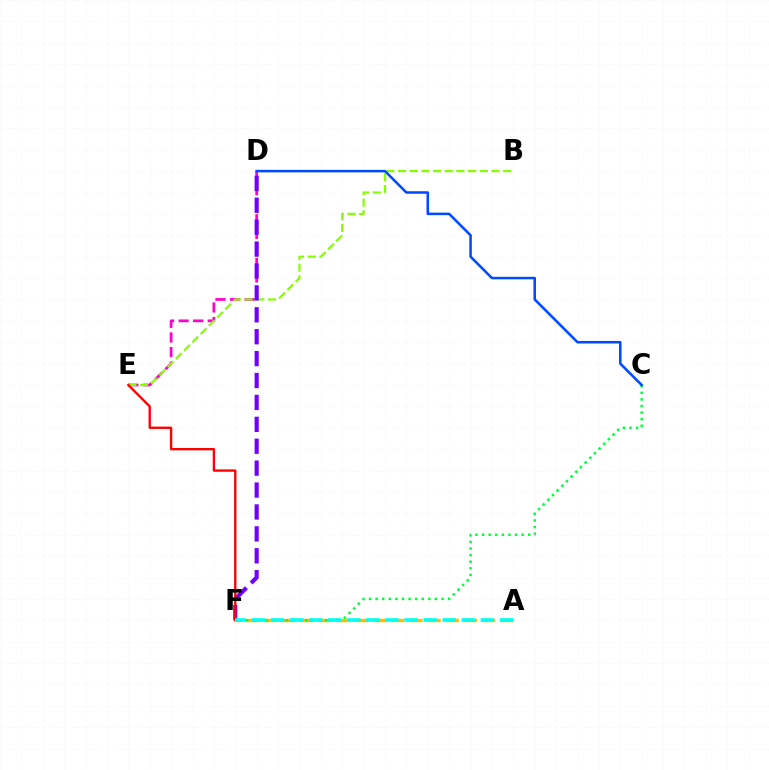{('D', 'E'): [{'color': '#ff00cf', 'line_style': 'dashed', 'thickness': 1.98}], ('B', 'E'): [{'color': '#84ff00', 'line_style': 'dashed', 'thickness': 1.59}], ('A', 'F'): [{'color': '#ffbd00', 'line_style': 'dashed', 'thickness': 2.47}, {'color': '#00fff6', 'line_style': 'dashed', 'thickness': 2.59}], ('D', 'F'): [{'color': '#7200ff', 'line_style': 'dashed', 'thickness': 2.98}], ('C', 'F'): [{'color': '#00ff39', 'line_style': 'dotted', 'thickness': 1.79}], ('C', 'D'): [{'color': '#004bff', 'line_style': 'solid', 'thickness': 1.84}], ('E', 'F'): [{'color': '#ff0000', 'line_style': 'solid', 'thickness': 1.69}]}